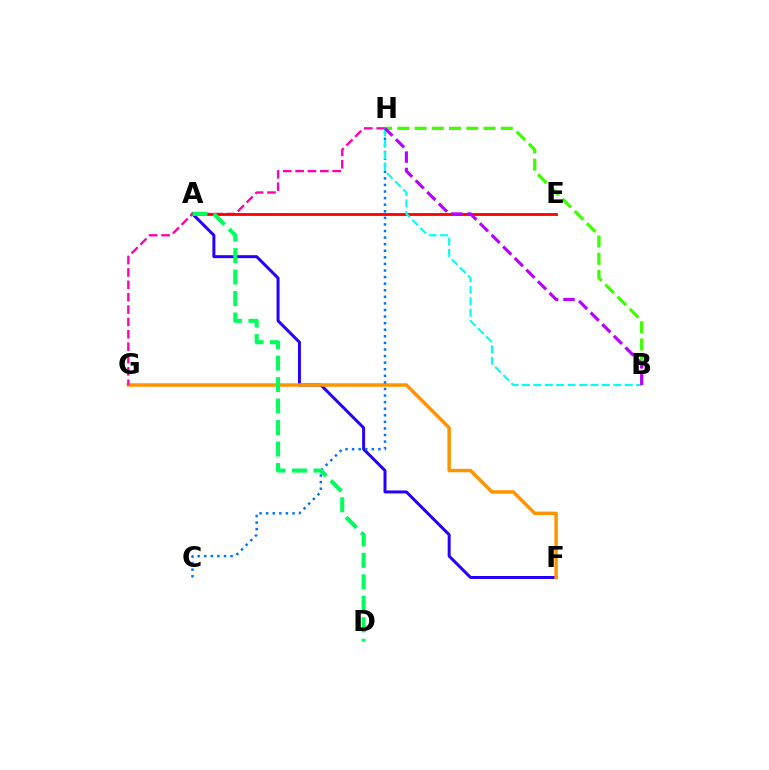{('A', 'F'): [{'color': '#2500ff', 'line_style': 'solid', 'thickness': 2.15}], ('A', 'E'): [{'color': '#d1ff00', 'line_style': 'solid', 'thickness': 2.02}, {'color': '#ff0000', 'line_style': 'solid', 'thickness': 2.0}], ('F', 'G'): [{'color': '#ff9400', 'line_style': 'solid', 'thickness': 2.5}], ('C', 'H'): [{'color': '#0074ff', 'line_style': 'dotted', 'thickness': 1.79}], ('G', 'H'): [{'color': '#ff00ac', 'line_style': 'dashed', 'thickness': 1.68}], ('B', 'H'): [{'color': '#3dff00', 'line_style': 'dashed', 'thickness': 2.34}, {'color': '#00fff6', 'line_style': 'dashed', 'thickness': 1.55}, {'color': '#b900ff', 'line_style': 'dashed', 'thickness': 2.23}], ('A', 'D'): [{'color': '#00ff5c', 'line_style': 'dashed', 'thickness': 2.92}]}